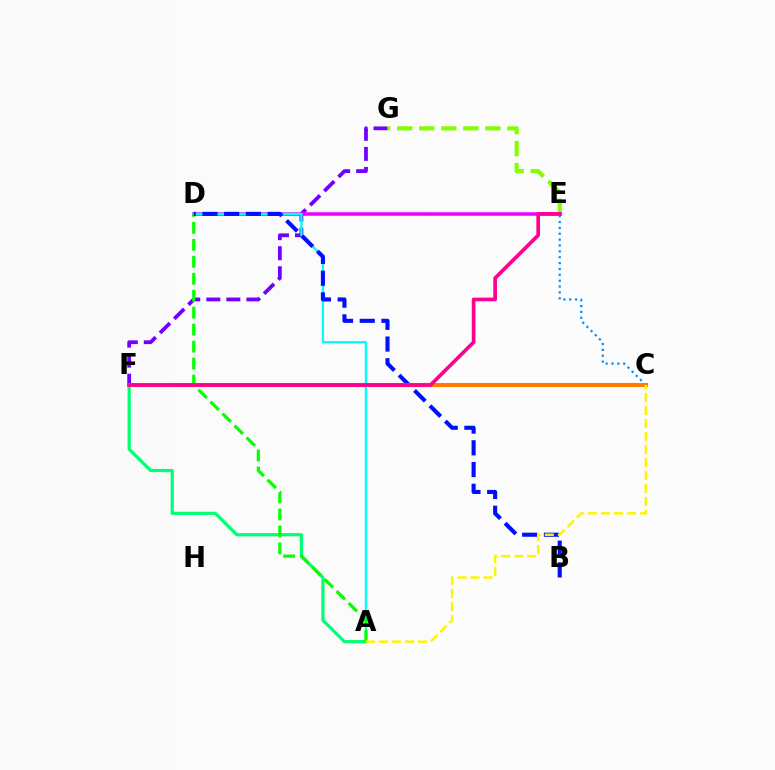{('E', 'G'): [{'color': '#84ff00', 'line_style': 'dashed', 'thickness': 2.99}], ('F', 'G'): [{'color': '#7200ff', 'line_style': 'dashed', 'thickness': 2.72}], ('D', 'E'): [{'color': '#ee00ff', 'line_style': 'solid', 'thickness': 2.53}], ('A', 'D'): [{'color': '#00fff6', 'line_style': 'solid', 'thickness': 1.68}, {'color': '#08ff00', 'line_style': 'dashed', 'thickness': 2.31}], ('C', 'E'): [{'color': '#008cff', 'line_style': 'dotted', 'thickness': 1.59}], ('A', 'F'): [{'color': '#00ff74', 'line_style': 'solid', 'thickness': 2.3}], ('B', 'D'): [{'color': '#0010ff', 'line_style': 'dashed', 'thickness': 2.95}], ('C', 'F'): [{'color': '#ff0000', 'line_style': 'dashed', 'thickness': 1.69}, {'color': '#ff7c00', 'line_style': 'solid', 'thickness': 2.93}], ('E', 'F'): [{'color': '#ff0094', 'line_style': 'solid', 'thickness': 2.65}], ('A', 'C'): [{'color': '#fcf500', 'line_style': 'dashed', 'thickness': 1.77}]}